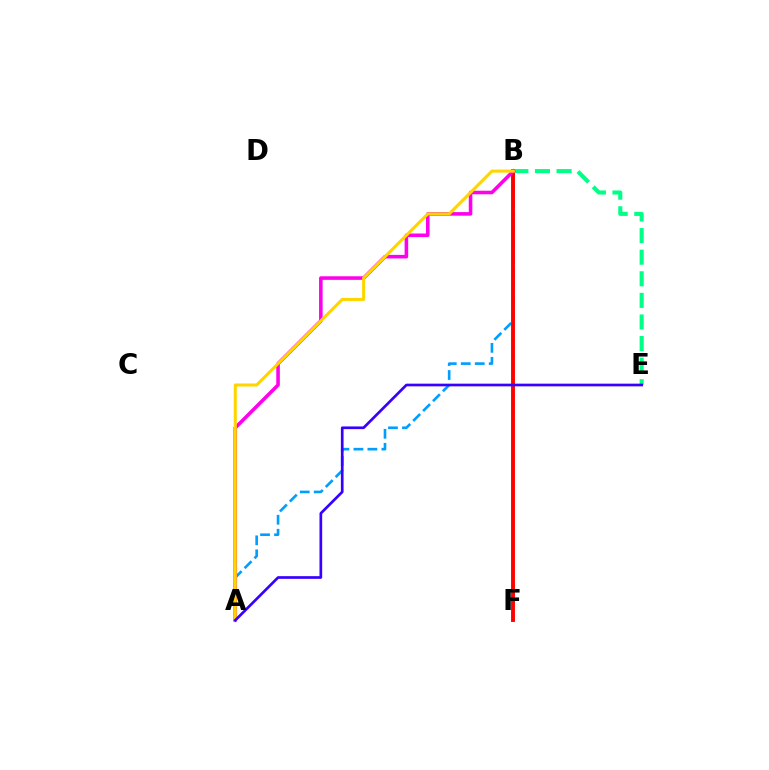{('B', 'E'): [{'color': '#00ff86', 'line_style': 'dashed', 'thickness': 2.93}], ('B', 'F'): [{'color': '#4fff00', 'line_style': 'dotted', 'thickness': 2.16}, {'color': '#ff0000', 'line_style': 'solid', 'thickness': 2.8}], ('A', 'B'): [{'color': '#009eff', 'line_style': 'dashed', 'thickness': 1.9}, {'color': '#ff00ed', 'line_style': 'solid', 'thickness': 2.57}, {'color': '#ffd500', 'line_style': 'solid', 'thickness': 2.19}], ('A', 'E'): [{'color': '#3700ff', 'line_style': 'solid', 'thickness': 1.94}]}